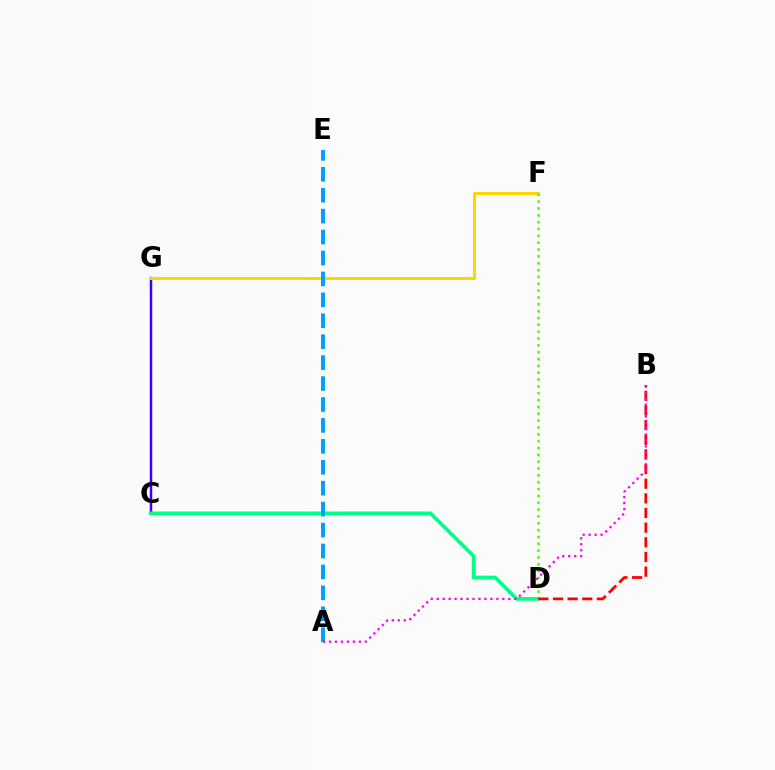{('C', 'G'): [{'color': '#3700ff', 'line_style': 'solid', 'thickness': 1.79}], ('F', 'G'): [{'color': '#ffd500', 'line_style': 'solid', 'thickness': 2.14}], ('C', 'D'): [{'color': '#00ff86', 'line_style': 'solid', 'thickness': 2.65}], ('A', 'E'): [{'color': '#009eff', 'line_style': 'dashed', 'thickness': 2.84}], ('D', 'F'): [{'color': '#4fff00', 'line_style': 'dotted', 'thickness': 1.86}], ('B', 'D'): [{'color': '#ff0000', 'line_style': 'dashed', 'thickness': 1.99}], ('A', 'B'): [{'color': '#ff00ed', 'line_style': 'dotted', 'thickness': 1.62}]}